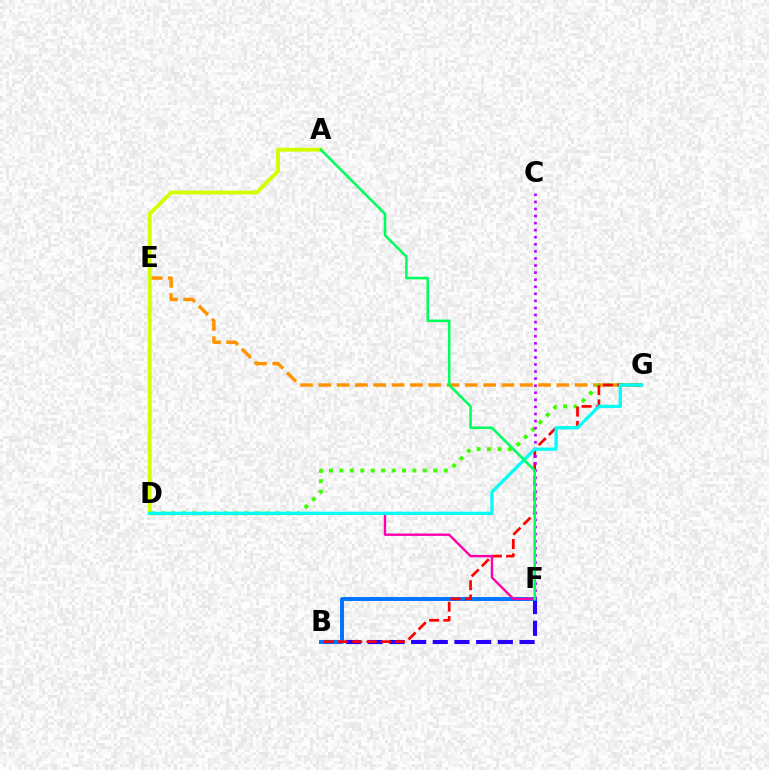{('E', 'G'): [{'color': '#ff9400', 'line_style': 'dashed', 'thickness': 2.49}], ('B', 'F'): [{'color': '#2500ff', 'line_style': 'dashed', 'thickness': 2.95}, {'color': '#0074ff', 'line_style': 'solid', 'thickness': 2.83}], ('D', 'G'): [{'color': '#3dff00', 'line_style': 'dotted', 'thickness': 2.83}, {'color': '#00fff6', 'line_style': 'solid', 'thickness': 2.35}], ('A', 'D'): [{'color': '#d1ff00', 'line_style': 'solid', 'thickness': 2.79}], ('B', 'G'): [{'color': '#ff0000', 'line_style': 'dashed', 'thickness': 1.94}], ('C', 'F'): [{'color': '#b900ff', 'line_style': 'dotted', 'thickness': 1.92}], ('D', 'F'): [{'color': '#ff00ac', 'line_style': 'solid', 'thickness': 1.72}], ('A', 'F'): [{'color': '#00ff5c', 'line_style': 'solid', 'thickness': 1.84}]}